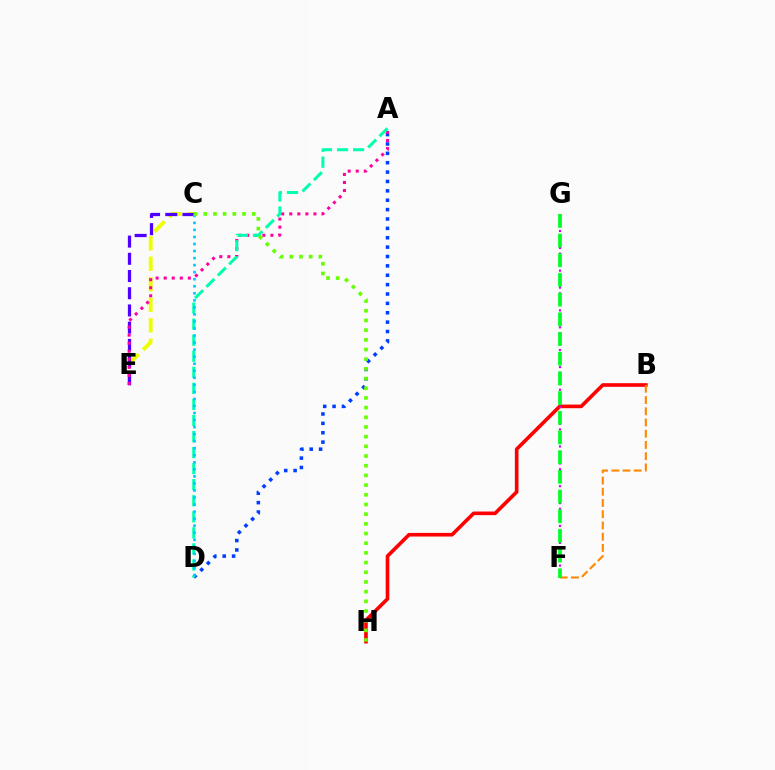{('C', 'E'): [{'color': '#eeff00', 'line_style': 'dashed', 'thickness': 2.79}, {'color': '#4f00ff', 'line_style': 'dashed', 'thickness': 2.34}], ('B', 'H'): [{'color': '#ff0000', 'line_style': 'solid', 'thickness': 2.61}], ('B', 'F'): [{'color': '#ff8800', 'line_style': 'dashed', 'thickness': 1.53}], ('F', 'G'): [{'color': '#d600ff', 'line_style': 'dotted', 'thickness': 1.54}, {'color': '#00ff27', 'line_style': 'dashed', 'thickness': 2.68}], ('A', 'D'): [{'color': '#003fff', 'line_style': 'dotted', 'thickness': 2.55}, {'color': '#00ffaf', 'line_style': 'dashed', 'thickness': 2.18}], ('A', 'E'): [{'color': '#ff00a0', 'line_style': 'dotted', 'thickness': 2.19}], ('C', 'D'): [{'color': '#00c7ff', 'line_style': 'dotted', 'thickness': 1.91}], ('C', 'H'): [{'color': '#66ff00', 'line_style': 'dotted', 'thickness': 2.63}]}